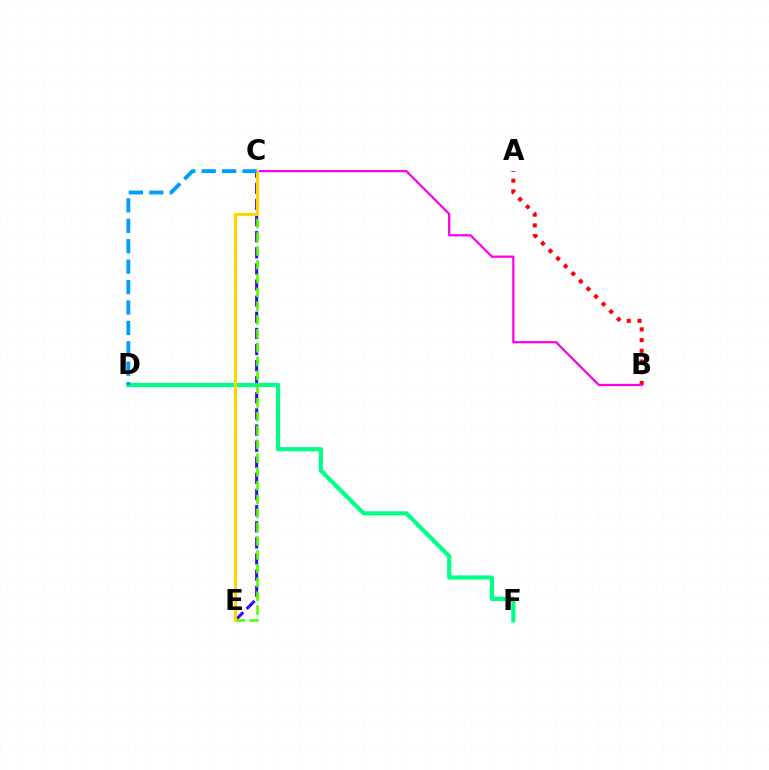{('C', 'E'): [{'color': '#3700ff', 'line_style': 'dashed', 'thickness': 2.19}, {'color': '#4fff00', 'line_style': 'dashed', 'thickness': 1.88}, {'color': '#ffd500', 'line_style': 'solid', 'thickness': 2.22}], ('D', 'F'): [{'color': '#00ff86', 'line_style': 'solid', 'thickness': 2.99}], ('A', 'B'): [{'color': '#ff0000', 'line_style': 'dotted', 'thickness': 2.91}], ('B', 'C'): [{'color': '#ff00ed', 'line_style': 'solid', 'thickness': 1.62}], ('C', 'D'): [{'color': '#009eff', 'line_style': 'dashed', 'thickness': 2.77}]}